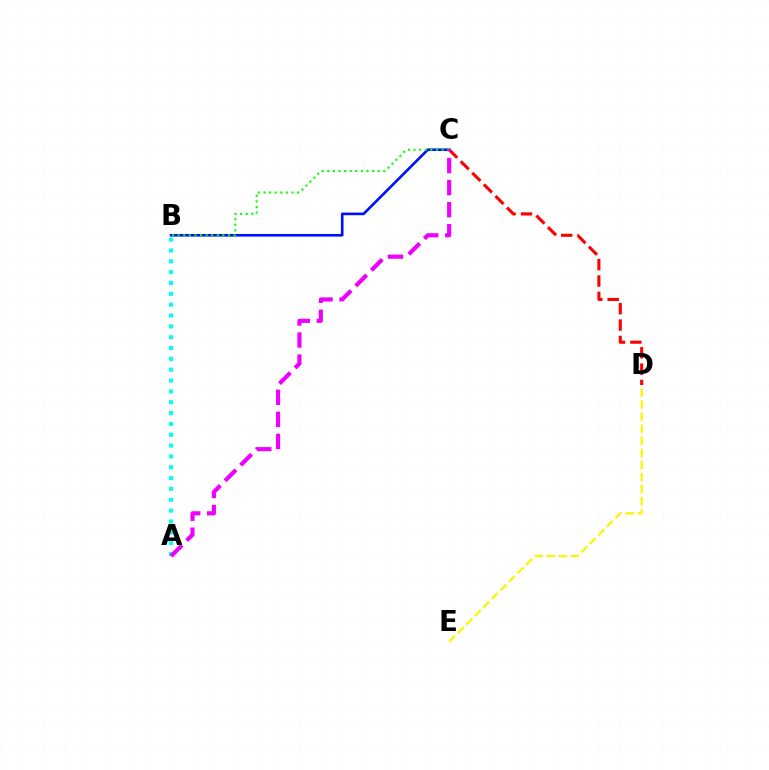{('B', 'C'): [{'color': '#0010ff', 'line_style': 'solid', 'thickness': 1.9}, {'color': '#08ff00', 'line_style': 'dotted', 'thickness': 1.52}], ('C', 'D'): [{'color': '#ff0000', 'line_style': 'dashed', 'thickness': 2.22}], ('A', 'B'): [{'color': '#00fff6', 'line_style': 'dotted', 'thickness': 2.94}], ('D', 'E'): [{'color': '#fcf500', 'line_style': 'dashed', 'thickness': 1.64}], ('A', 'C'): [{'color': '#ee00ff', 'line_style': 'dashed', 'thickness': 3.0}]}